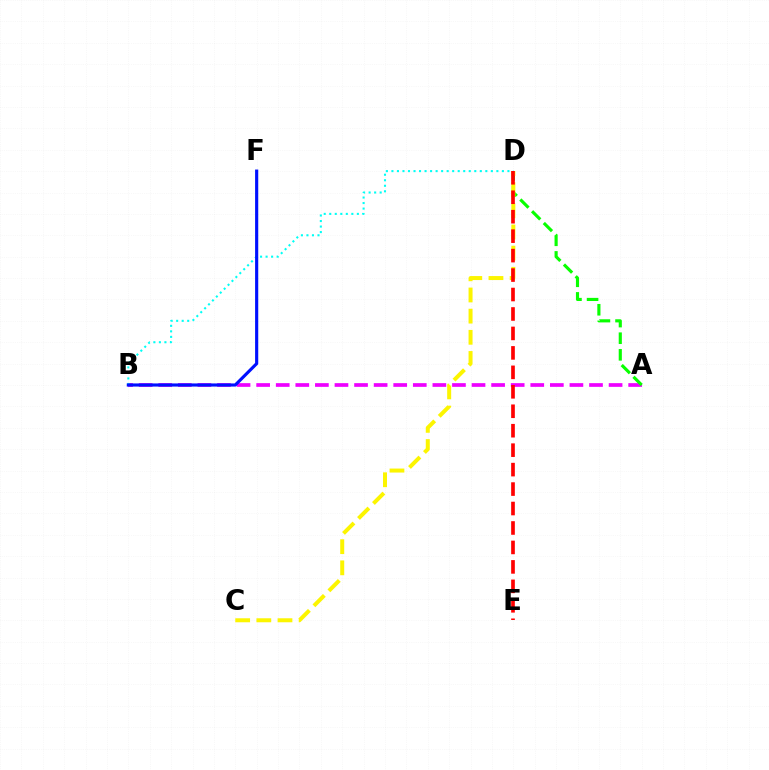{('A', 'B'): [{'color': '#ee00ff', 'line_style': 'dashed', 'thickness': 2.66}], ('B', 'D'): [{'color': '#00fff6', 'line_style': 'dotted', 'thickness': 1.5}], ('A', 'D'): [{'color': '#08ff00', 'line_style': 'dashed', 'thickness': 2.26}], ('B', 'F'): [{'color': '#0010ff', 'line_style': 'solid', 'thickness': 2.26}], ('C', 'D'): [{'color': '#fcf500', 'line_style': 'dashed', 'thickness': 2.87}], ('D', 'E'): [{'color': '#ff0000', 'line_style': 'dashed', 'thickness': 2.64}]}